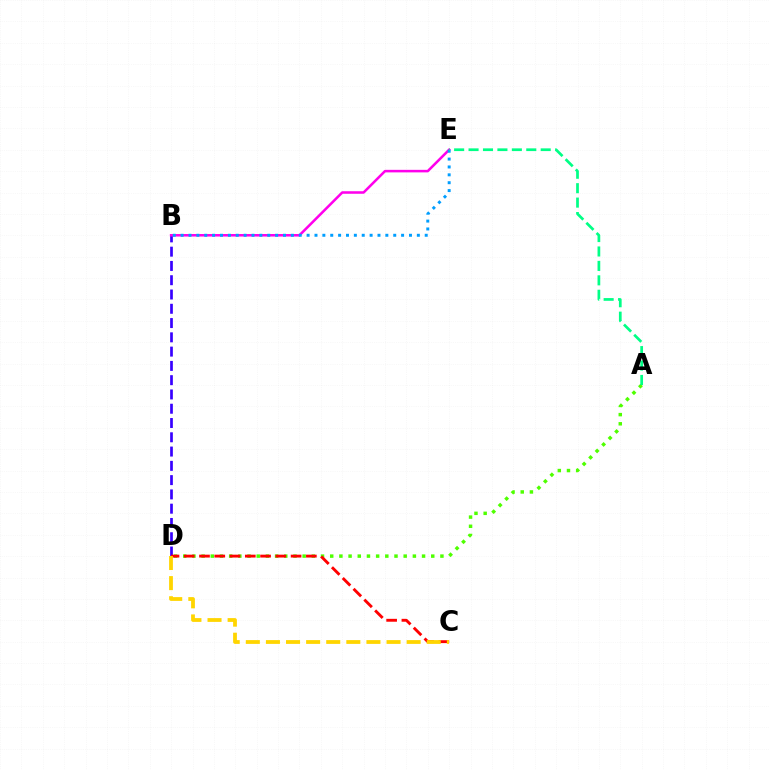{('B', 'D'): [{'color': '#3700ff', 'line_style': 'dashed', 'thickness': 1.94}], ('B', 'E'): [{'color': '#ff00ed', 'line_style': 'solid', 'thickness': 1.83}, {'color': '#009eff', 'line_style': 'dotted', 'thickness': 2.14}], ('A', 'D'): [{'color': '#4fff00', 'line_style': 'dotted', 'thickness': 2.5}], ('C', 'D'): [{'color': '#ff0000', 'line_style': 'dashed', 'thickness': 2.07}, {'color': '#ffd500', 'line_style': 'dashed', 'thickness': 2.73}], ('A', 'E'): [{'color': '#00ff86', 'line_style': 'dashed', 'thickness': 1.96}]}